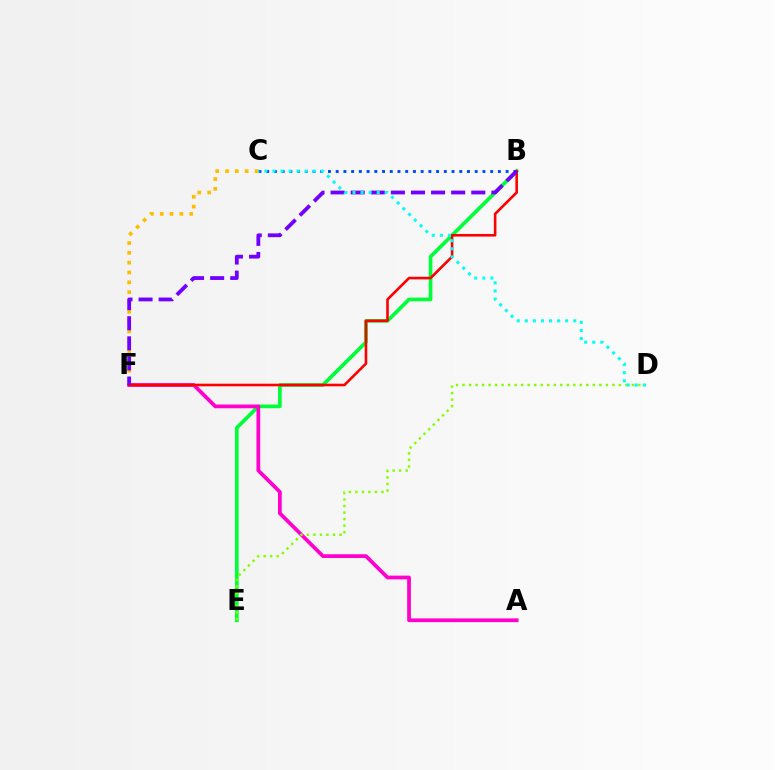{('B', 'E'): [{'color': '#00ff39', 'line_style': 'solid', 'thickness': 2.65}], ('A', 'F'): [{'color': '#ff00cf', 'line_style': 'solid', 'thickness': 2.7}], ('B', 'F'): [{'color': '#ff0000', 'line_style': 'solid', 'thickness': 1.87}, {'color': '#7200ff', 'line_style': 'dashed', 'thickness': 2.73}], ('B', 'C'): [{'color': '#004bff', 'line_style': 'dotted', 'thickness': 2.1}], ('C', 'F'): [{'color': '#ffbd00', 'line_style': 'dotted', 'thickness': 2.67}], ('D', 'E'): [{'color': '#84ff00', 'line_style': 'dotted', 'thickness': 1.77}], ('C', 'D'): [{'color': '#00fff6', 'line_style': 'dotted', 'thickness': 2.19}]}